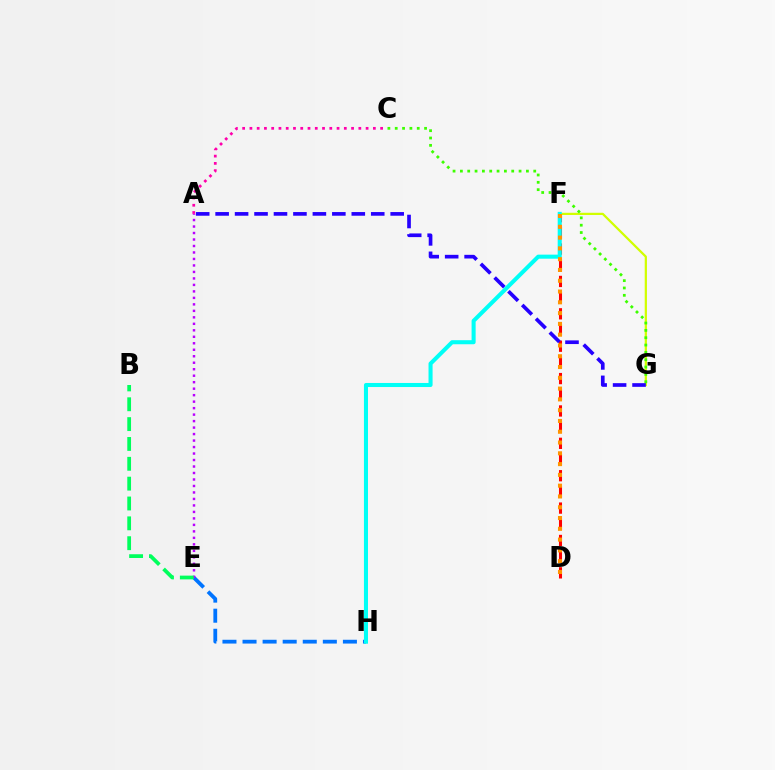{('E', 'H'): [{'color': '#0074ff', 'line_style': 'dashed', 'thickness': 2.73}], ('A', 'E'): [{'color': '#b900ff', 'line_style': 'dotted', 'thickness': 1.76}], ('D', 'F'): [{'color': '#ff0000', 'line_style': 'dashed', 'thickness': 2.2}, {'color': '#ff9400', 'line_style': 'dotted', 'thickness': 2.93}], ('F', 'G'): [{'color': '#d1ff00', 'line_style': 'solid', 'thickness': 1.61}], ('C', 'G'): [{'color': '#3dff00', 'line_style': 'dotted', 'thickness': 1.99}], ('F', 'H'): [{'color': '#00fff6', 'line_style': 'solid', 'thickness': 2.92}], ('B', 'E'): [{'color': '#00ff5c', 'line_style': 'dashed', 'thickness': 2.7}], ('A', 'C'): [{'color': '#ff00ac', 'line_style': 'dotted', 'thickness': 1.97}], ('A', 'G'): [{'color': '#2500ff', 'line_style': 'dashed', 'thickness': 2.64}]}